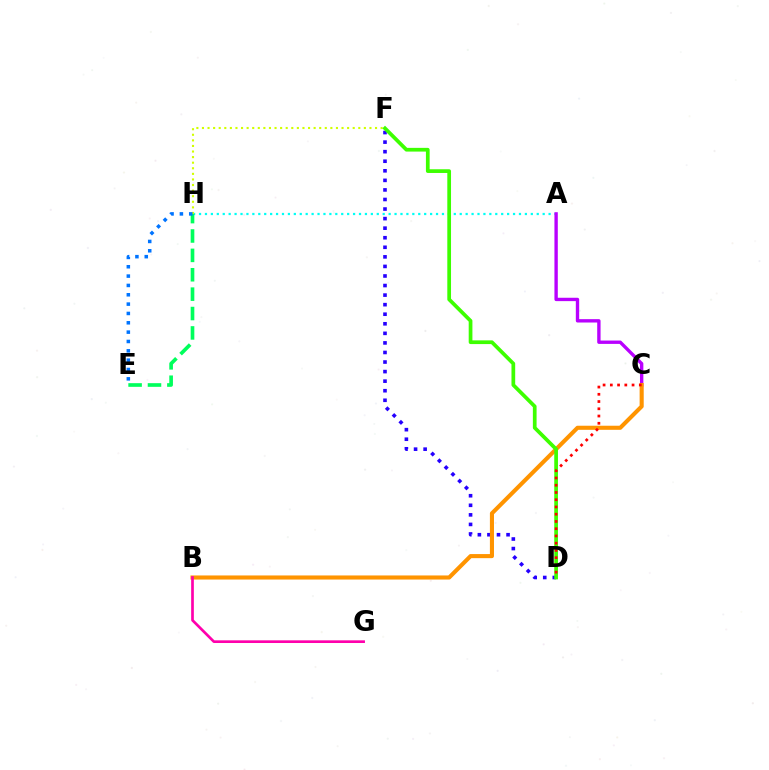{('A', 'H'): [{'color': '#00fff6', 'line_style': 'dotted', 'thickness': 1.61}], ('D', 'F'): [{'color': '#2500ff', 'line_style': 'dotted', 'thickness': 2.6}, {'color': '#3dff00', 'line_style': 'solid', 'thickness': 2.68}], ('F', 'H'): [{'color': '#d1ff00', 'line_style': 'dotted', 'thickness': 1.52}], ('A', 'C'): [{'color': '#b900ff', 'line_style': 'solid', 'thickness': 2.42}], ('E', 'H'): [{'color': '#00ff5c', 'line_style': 'dashed', 'thickness': 2.63}, {'color': '#0074ff', 'line_style': 'dotted', 'thickness': 2.54}], ('B', 'C'): [{'color': '#ff9400', 'line_style': 'solid', 'thickness': 2.94}], ('C', 'D'): [{'color': '#ff0000', 'line_style': 'dotted', 'thickness': 1.97}], ('B', 'G'): [{'color': '#ff00ac', 'line_style': 'solid', 'thickness': 1.93}]}